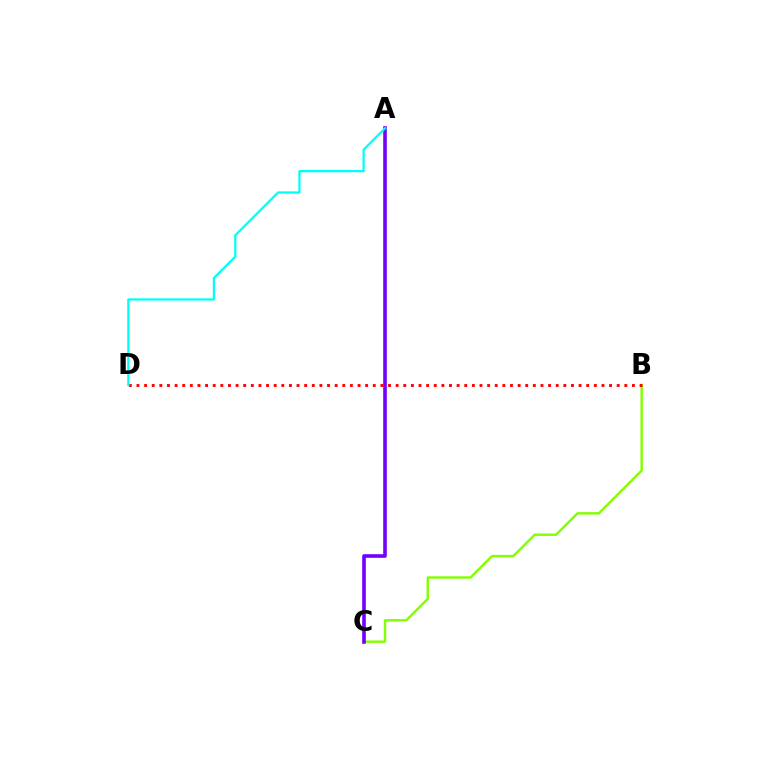{('B', 'C'): [{'color': '#84ff00', 'line_style': 'solid', 'thickness': 1.74}], ('B', 'D'): [{'color': '#ff0000', 'line_style': 'dotted', 'thickness': 2.07}], ('A', 'C'): [{'color': '#7200ff', 'line_style': 'solid', 'thickness': 2.59}], ('A', 'D'): [{'color': '#00fff6', 'line_style': 'solid', 'thickness': 1.62}]}